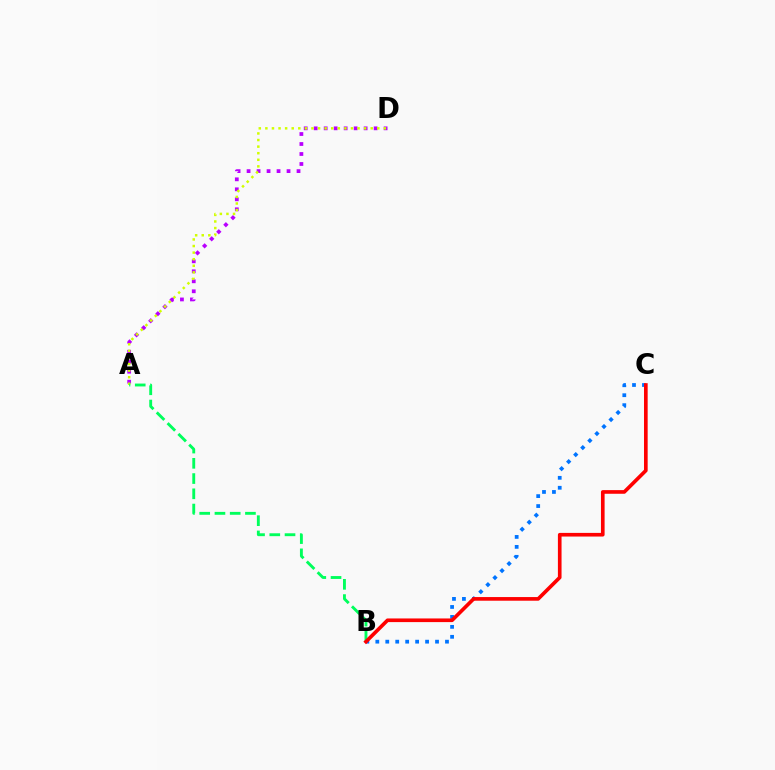{('A', 'D'): [{'color': '#b900ff', 'line_style': 'dotted', 'thickness': 2.71}, {'color': '#d1ff00', 'line_style': 'dotted', 'thickness': 1.79}], ('B', 'C'): [{'color': '#0074ff', 'line_style': 'dotted', 'thickness': 2.7}, {'color': '#ff0000', 'line_style': 'solid', 'thickness': 2.63}], ('A', 'B'): [{'color': '#00ff5c', 'line_style': 'dashed', 'thickness': 2.07}]}